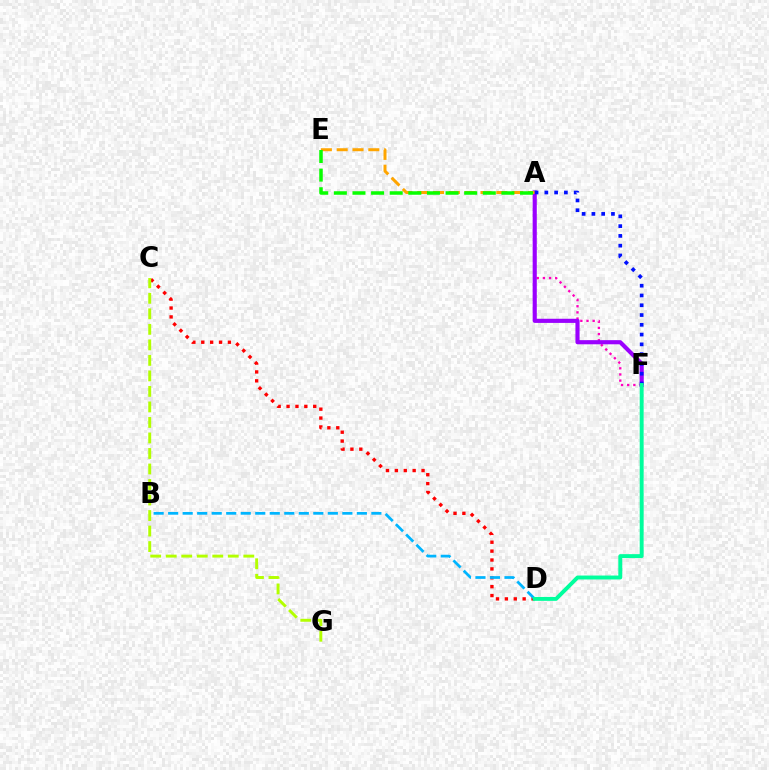{('A', 'F'): [{'color': '#ff00bd', 'line_style': 'dotted', 'thickness': 1.67}, {'color': '#9b00ff', 'line_style': 'solid', 'thickness': 2.98}, {'color': '#0010ff', 'line_style': 'dotted', 'thickness': 2.66}], ('A', 'E'): [{'color': '#ffa500', 'line_style': 'dashed', 'thickness': 2.15}, {'color': '#08ff00', 'line_style': 'dashed', 'thickness': 2.53}], ('C', 'D'): [{'color': '#ff0000', 'line_style': 'dotted', 'thickness': 2.41}], ('B', 'D'): [{'color': '#00b5ff', 'line_style': 'dashed', 'thickness': 1.97}], ('D', 'F'): [{'color': '#00ff9d', 'line_style': 'solid', 'thickness': 2.82}], ('C', 'G'): [{'color': '#b3ff00', 'line_style': 'dashed', 'thickness': 2.11}]}